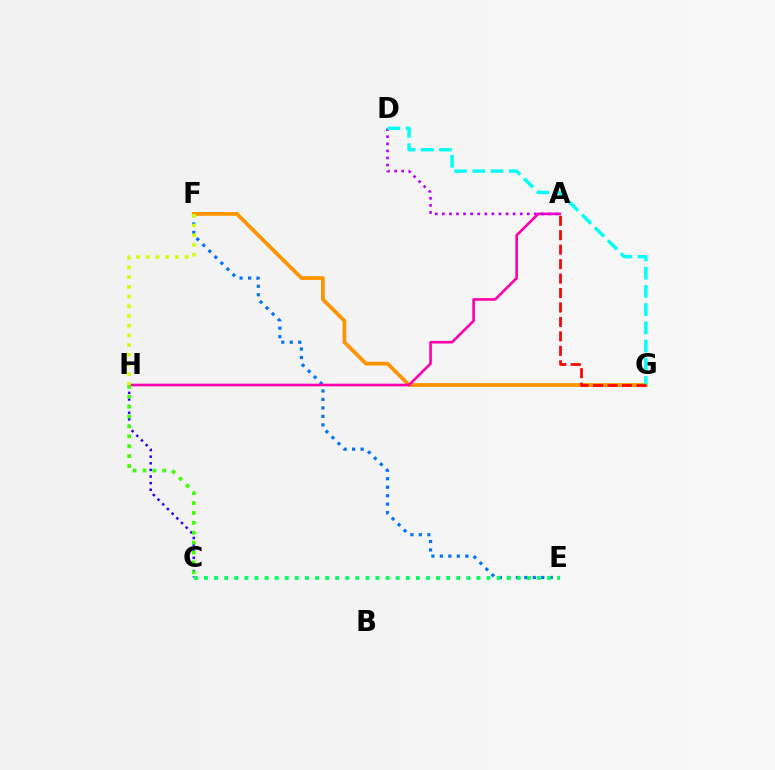{('E', 'F'): [{'color': '#0074ff', 'line_style': 'dotted', 'thickness': 2.3}], ('C', 'H'): [{'color': '#2500ff', 'line_style': 'dotted', 'thickness': 1.8}, {'color': '#3dff00', 'line_style': 'dotted', 'thickness': 2.69}], ('F', 'G'): [{'color': '#ff9400', 'line_style': 'solid', 'thickness': 2.7}], ('A', 'H'): [{'color': '#ff00ac', 'line_style': 'solid', 'thickness': 1.9}], ('A', 'D'): [{'color': '#b900ff', 'line_style': 'dotted', 'thickness': 1.92}], ('D', 'G'): [{'color': '#00fff6', 'line_style': 'dashed', 'thickness': 2.48}], ('F', 'H'): [{'color': '#d1ff00', 'line_style': 'dotted', 'thickness': 2.64}], ('A', 'G'): [{'color': '#ff0000', 'line_style': 'dashed', 'thickness': 1.96}], ('C', 'E'): [{'color': '#00ff5c', 'line_style': 'dotted', 'thickness': 2.74}]}